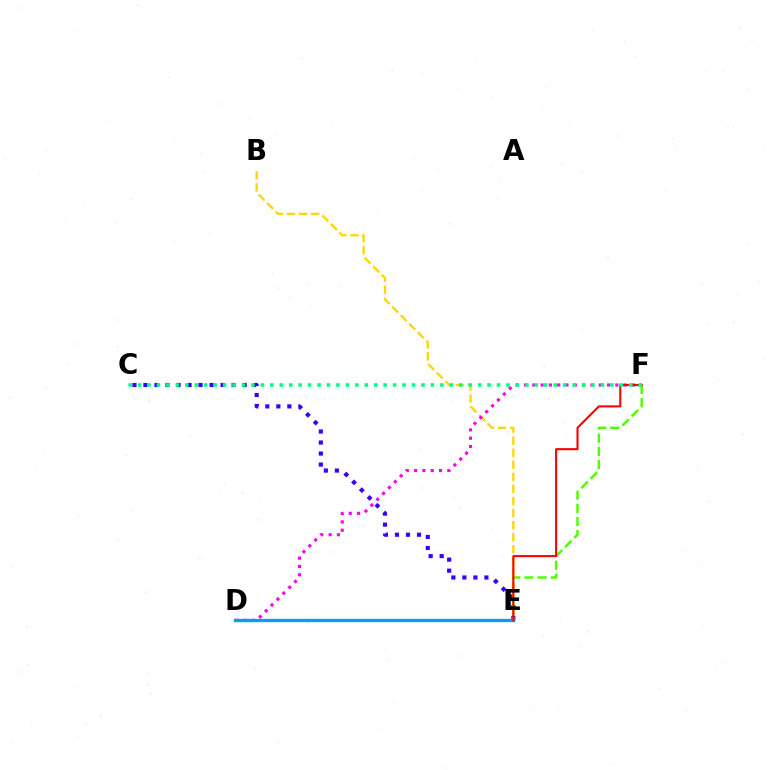{('E', 'F'): [{'color': '#4fff00', 'line_style': 'dashed', 'thickness': 1.79}, {'color': '#ff0000', 'line_style': 'solid', 'thickness': 1.5}], ('C', 'E'): [{'color': '#3700ff', 'line_style': 'dotted', 'thickness': 2.99}], ('B', 'E'): [{'color': '#ffd500', 'line_style': 'dashed', 'thickness': 1.64}], ('D', 'F'): [{'color': '#ff00ed', 'line_style': 'dotted', 'thickness': 2.26}], ('D', 'E'): [{'color': '#009eff', 'line_style': 'solid', 'thickness': 2.4}], ('C', 'F'): [{'color': '#00ff86', 'line_style': 'dotted', 'thickness': 2.57}]}